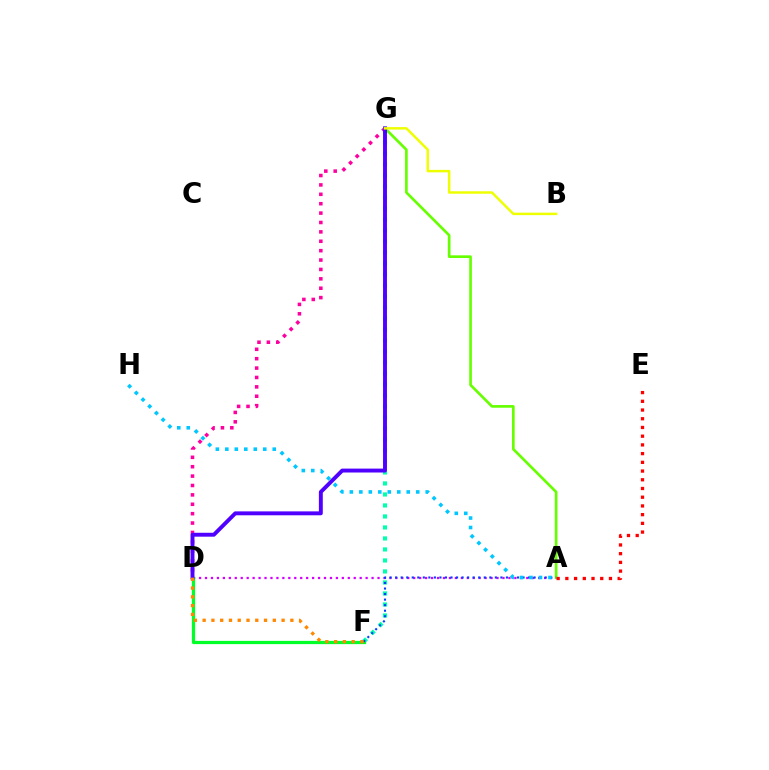{('A', 'D'): [{'color': '#d600ff', 'line_style': 'dotted', 'thickness': 1.62}], ('A', 'G'): [{'color': '#66ff00', 'line_style': 'solid', 'thickness': 1.91}], ('D', 'G'): [{'color': '#ff00a0', 'line_style': 'dotted', 'thickness': 2.55}, {'color': '#4f00ff', 'line_style': 'solid', 'thickness': 2.81}], ('F', 'G'): [{'color': '#00ffaf', 'line_style': 'dotted', 'thickness': 2.99}], ('D', 'F'): [{'color': '#00ff27', 'line_style': 'solid', 'thickness': 2.33}, {'color': '#ff8800', 'line_style': 'dotted', 'thickness': 2.38}], ('A', 'F'): [{'color': '#003fff', 'line_style': 'dotted', 'thickness': 1.51}], ('A', 'E'): [{'color': '#ff0000', 'line_style': 'dotted', 'thickness': 2.37}], ('A', 'H'): [{'color': '#00c7ff', 'line_style': 'dotted', 'thickness': 2.58}], ('B', 'G'): [{'color': '#eeff00', 'line_style': 'solid', 'thickness': 1.78}]}